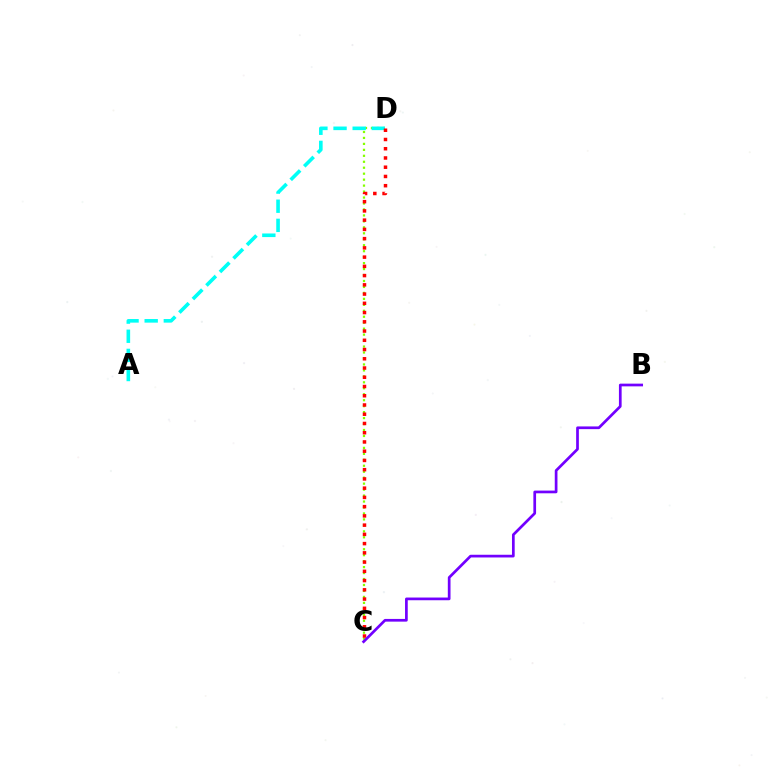{('C', 'D'): [{'color': '#84ff00', 'line_style': 'dotted', 'thickness': 1.62}, {'color': '#ff0000', 'line_style': 'dotted', 'thickness': 2.51}], ('A', 'D'): [{'color': '#00fff6', 'line_style': 'dashed', 'thickness': 2.6}], ('B', 'C'): [{'color': '#7200ff', 'line_style': 'solid', 'thickness': 1.95}]}